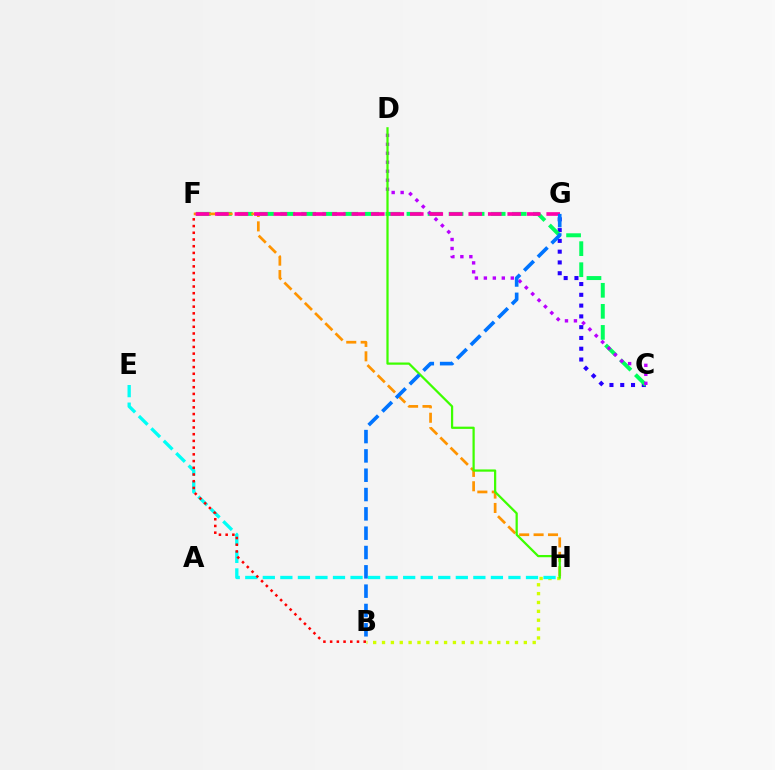{('C', 'G'): [{'color': '#2500ff', 'line_style': 'dotted', 'thickness': 2.93}], ('B', 'H'): [{'color': '#d1ff00', 'line_style': 'dotted', 'thickness': 2.41}], ('C', 'F'): [{'color': '#00ff5c', 'line_style': 'dashed', 'thickness': 2.86}], ('F', 'H'): [{'color': '#ff9400', 'line_style': 'dashed', 'thickness': 1.96}], ('C', 'D'): [{'color': '#b900ff', 'line_style': 'dotted', 'thickness': 2.44}], ('D', 'H'): [{'color': '#3dff00', 'line_style': 'solid', 'thickness': 1.61}], ('E', 'H'): [{'color': '#00fff6', 'line_style': 'dashed', 'thickness': 2.38}], ('F', 'G'): [{'color': '#ff00ac', 'line_style': 'dashed', 'thickness': 2.65}], ('B', 'G'): [{'color': '#0074ff', 'line_style': 'dashed', 'thickness': 2.62}], ('B', 'F'): [{'color': '#ff0000', 'line_style': 'dotted', 'thickness': 1.82}]}